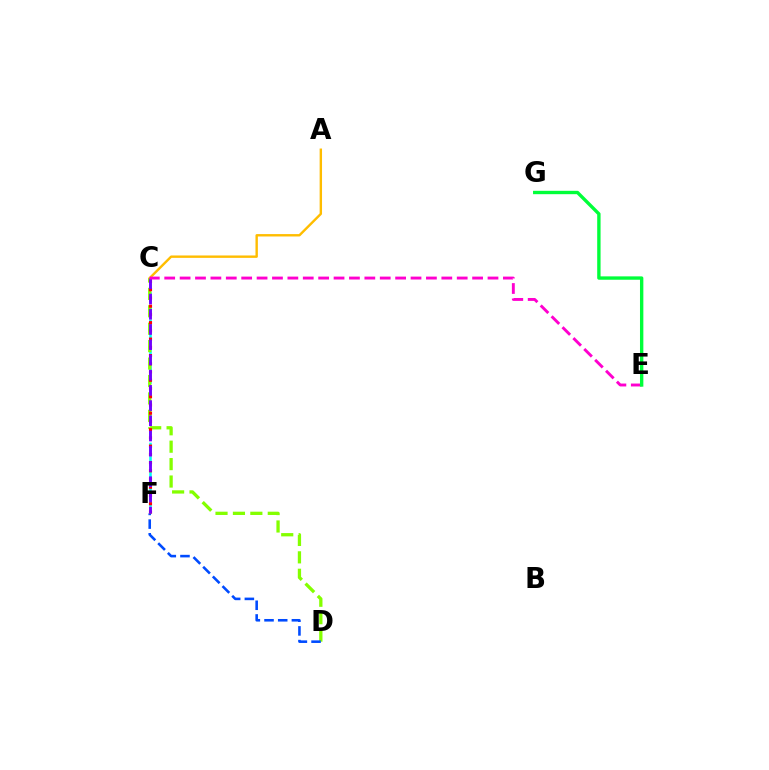{('C', 'F'): [{'color': '#00fff6', 'line_style': 'dashed', 'thickness': 1.86}, {'color': '#ff0000', 'line_style': 'dotted', 'thickness': 2.24}, {'color': '#7200ff', 'line_style': 'dashed', 'thickness': 2.07}], ('C', 'D'): [{'color': '#84ff00', 'line_style': 'dashed', 'thickness': 2.37}], ('A', 'C'): [{'color': '#ffbd00', 'line_style': 'solid', 'thickness': 1.72}], ('D', 'F'): [{'color': '#004bff', 'line_style': 'dashed', 'thickness': 1.86}], ('C', 'E'): [{'color': '#ff00cf', 'line_style': 'dashed', 'thickness': 2.09}], ('E', 'G'): [{'color': '#00ff39', 'line_style': 'solid', 'thickness': 2.43}]}